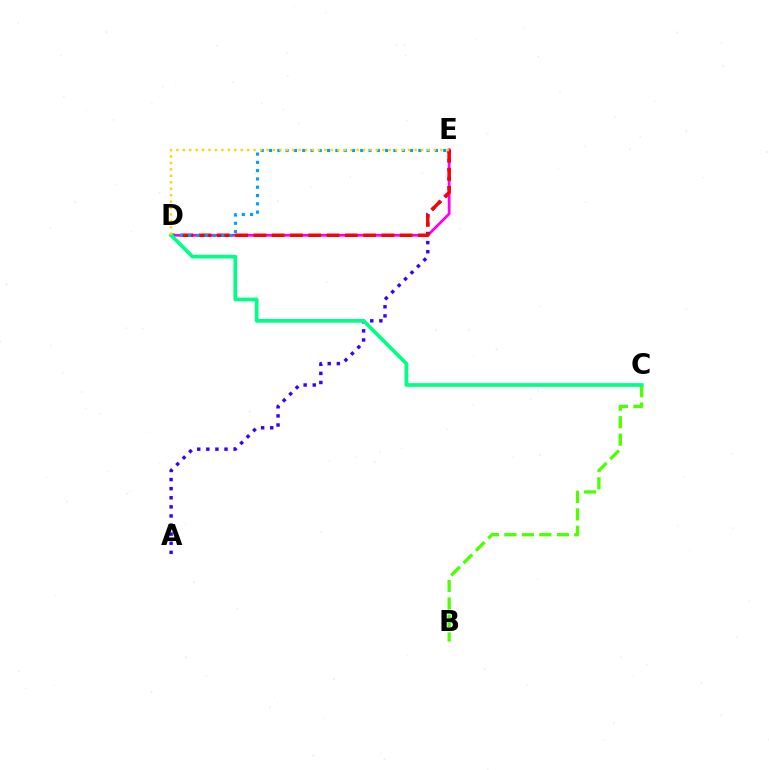{('D', 'E'): [{'color': '#ff00ed', 'line_style': 'solid', 'thickness': 1.98}, {'color': '#ff0000', 'line_style': 'dashed', 'thickness': 2.48}, {'color': '#009eff', 'line_style': 'dotted', 'thickness': 2.25}, {'color': '#ffd500', 'line_style': 'dotted', 'thickness': 1.75}], ('A', 'E'): [{'color': '#3700ff', 'line_style': 'dotted', 'thickness': 2.47}], ('B', 'C'): [{'color': '#4fff00', 'line_style': 'dashed', 'thickness': 2.38}], ('C', 'D'): [{'color': '#00ff86', 'line_style': 'solid', 'thickness': 2.67}]}